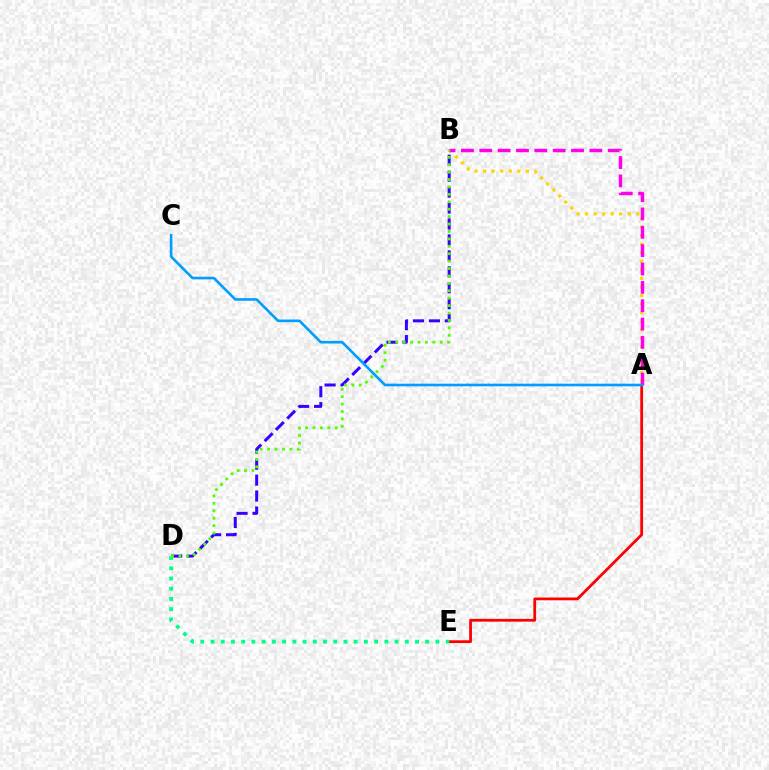{('A', 'B'): [{'color': '#ffd500', 'line_style': 'dotted', 'thickness': 2.32}, {'color': '#ff00ed', 'line_style': 'dashed', 'thickness': 2.49}], ('B', 'D'): [{'color': '#3700ff', 'line_style': 'dashed', 'thickness': 2.17}, {'color': '#4fff00', 'line_style': 'dotted', 'thickness': 2.02}], ('A', 'E'): [{'color': '#ff0000', 'line_style': 'solid', 'thickness': 2.0}], ('D', 'E'): [{'color': '#00ff86', 'line_style': 'dotted', 'thickness': 2.78}], ('A', 'C'): [{'color': '#009eff', 'line_style': 'solid', 'thickness': 1.88}]}